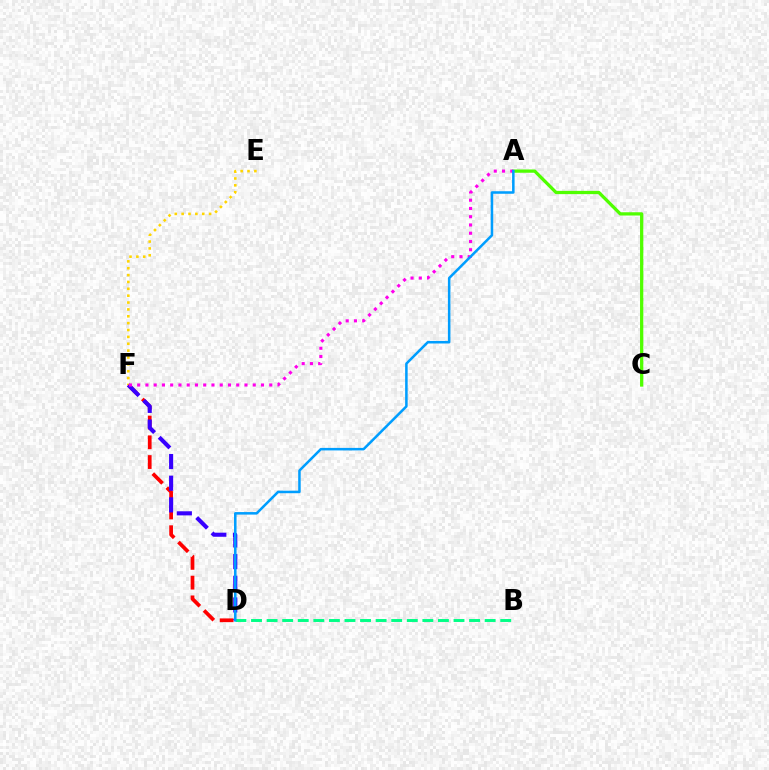{('E', 'F'): [{'color': '#ffd500', 'line_style': 'dotted', 'thickness': 1.87}], ('D', 'F'): [{'color': '#ff0000', 'line_style': 'dashed', 'thickness': 2.68}, {'color': '#3700ff', 'line_style': 'dashed', 'thickness': 2.94}], ('A', 'C'): [{'color': '#4fff00', 'line_style': 'solid', 'thickness': 2.35}], ('A', 'F'): [{'color': '#ff00ed', 'line_style': 'dotted', 'thickness': 2.24}], ('B', 'D'): [{'color': '#00ff86', 'line_style': 'dashed', 'thickness': 2.12}], ('A', 'D'): [{'color': '#009eff', 'line_style': 'solid', 'thickness': 1.82}]}